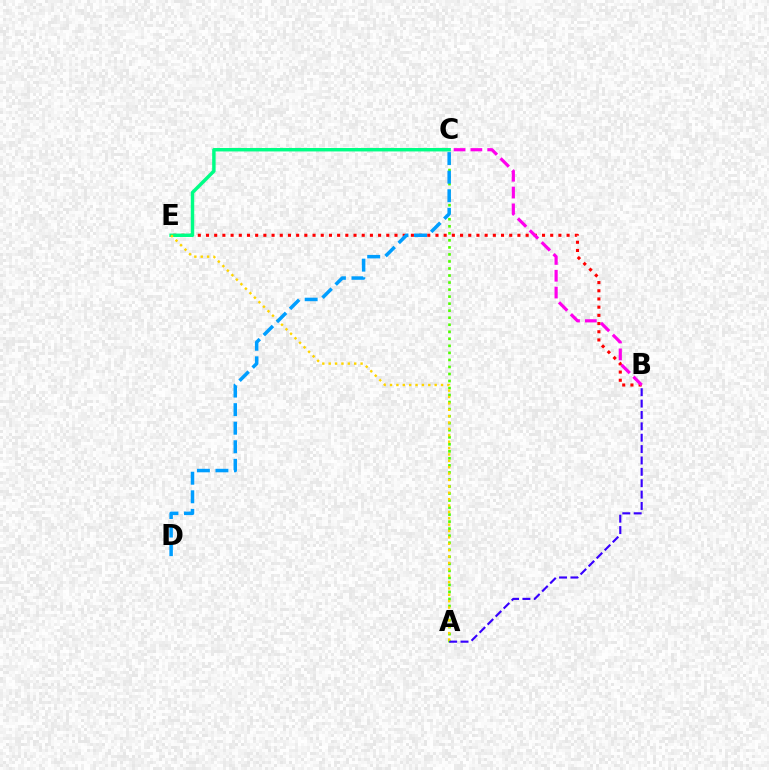{('B', 'E'): [{'color': '#ff0000', 'line_style': 'dotted', 'thickness': 2.23}], ('A', 'C'): [{'color': '#4fff00', 'line_style': 'dotted', 'thickness': 1.91}], ('A', 'B'): [{'color': '#3700ff', 'line_style': 'dashed', 'thickness': 1.55}], ('C', 'E'): [{'color': '#00ff86', 'line_style': 'solid', 'thickness': 2.48}], ('B', 'C'): [{'color': '#ff00ed', 'line_style': 'dashed', 'thickness': 2.28}], ('A', 'E'): [{'color': '#ffd500', 'line_style': 'dotted', 'thickness': 1.73}], ('C', 'D'): [{'color': '#009eff', 'line_style': 'dashed', 'thickness': 2.52}]}